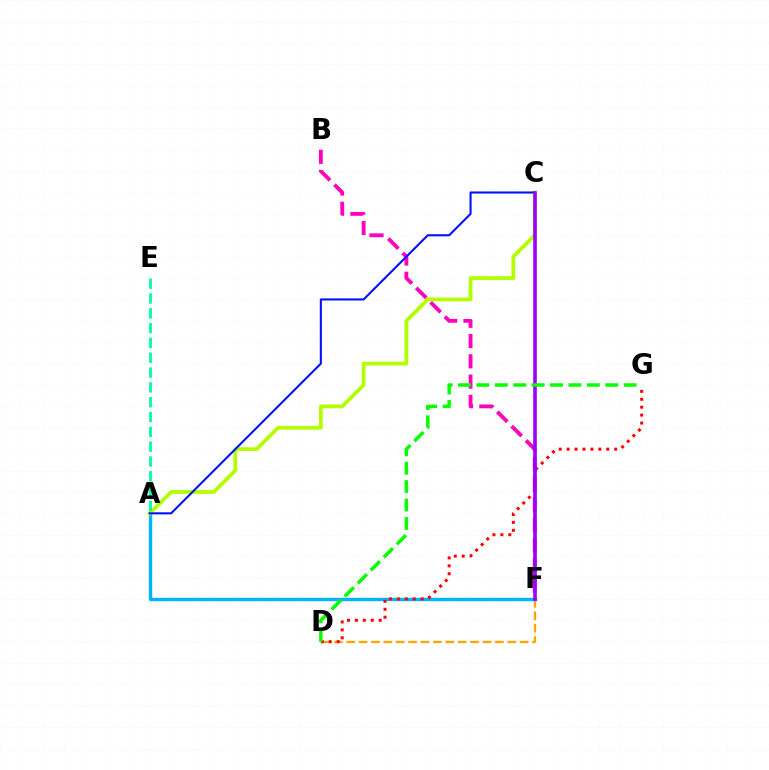{('B', 'F'): [{'color': '#ff00bd', 'line_style': 'dashed', 'thickness': 2.75}], ('D', 'F'): [{'color': '#ffa500', 'line_style': 'dashed', 'thickness': 1.68}], ('A', 'F'): [{'color': '#00b5ff', 'line_style': 'solid', 'thickness': 2.45}], ('D', 'G'): [{'color': '#ff0000', 'line_style': 'dotted', 'thickness': 2.15}, {'color': '#08ff00', 'line_style': 'dashed', 'thickness': 2.5}], ('A', 'C'): [{'color': '#b3ff00', 'line_style': 'solid', 'thickness': 2.73}, {'color': '#0010ff', 'line_style': 'solid', 'thickness': 1.5}], ('C', 'F'): [{'color': '#9b00ff', 'line_style': 'solid', 'thickness': 2.6}], ('A', 'E'): [{'color': '#00ff9d', 'line_style': 'dashed', 'thickness': 2.01}]}